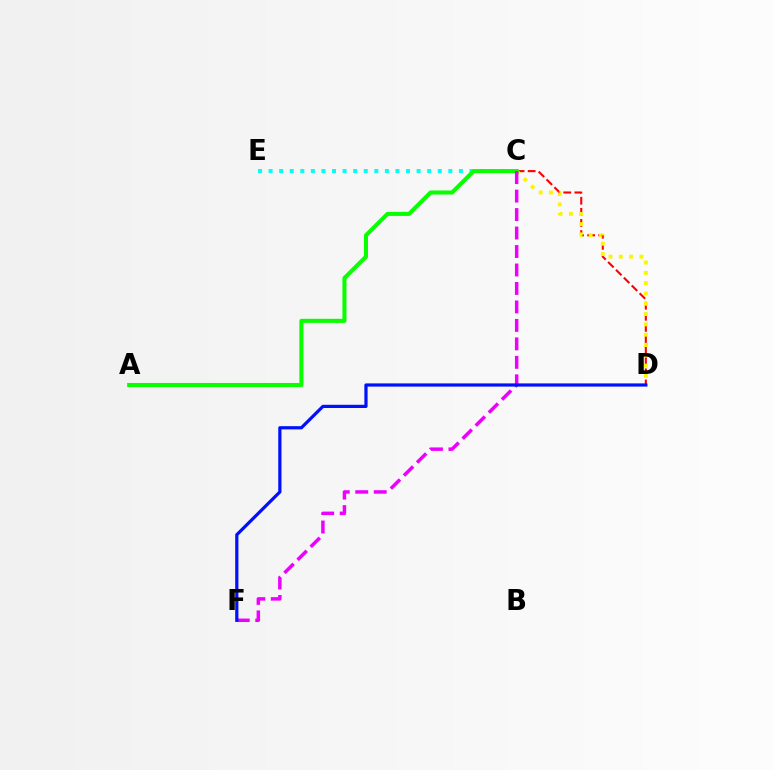{('C', 'E'): [{'color': '#00fff6', 'line_style': 'dotted', 'thickness': 2.87}], ('C', 'D'): [{'color': '#ff0000', 'line_style': 'dashed', 'thickness': 1.51}, {'color': '#fcf500', 'line_style': 'dotted', 'thickness': 2.8}], ('A', 'C'): [{'color': '#08ff00', 'line_style': 'solid', 'thickness': 2.92}], ('C', 'F'): [{'color': '#ee00ff', 'line_style': 'dashed', 'thickness': 2.51}], ('D', 'F'): [{'color': '#0010ff', 'line_style': 'solid', 'thickness': 2.31}]}